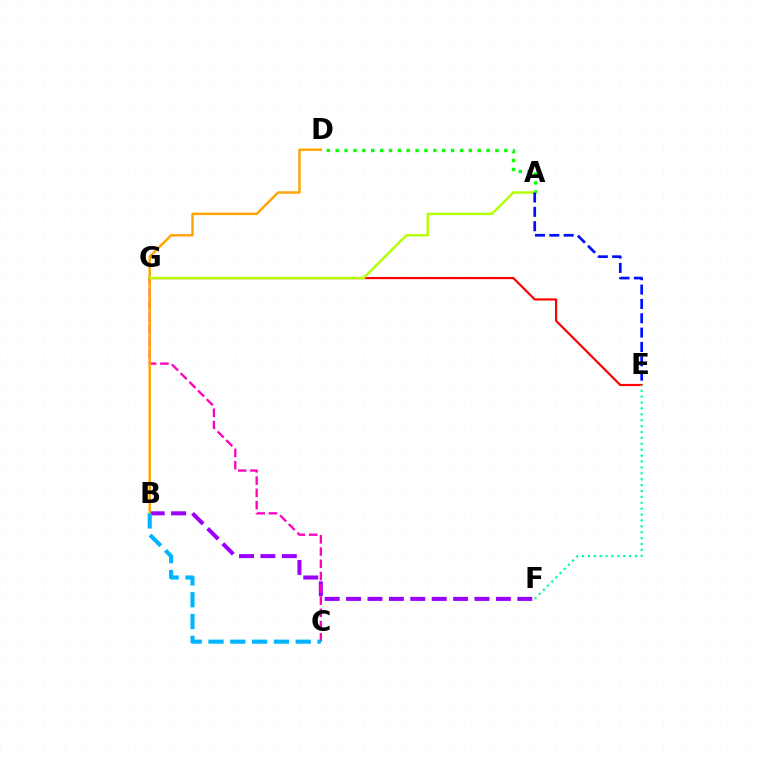{('B', 'F'): [{'color': '#9b00ff', 'line_style': 'dashed', 'thickness': 2.91}], ('C', 'G'): [{'color': '#ff00bd', 'line_style': 'dashed', 'thickness': 1.67}], ('B', 'D'): [{'color': '#ffa500', 'line_style': 'solid', 'thickness': 1.77}], ('E', 'G'): [{'color': '#ff0000', 'line_style': 'solid', 'thickness': 1.58}], ('E', 'F'): [{'color': '#00ff9d', 'line_style': 'dotted', 'thickness': 1.6}], ('A', 'D'): [{'color': '#08ff00', 'line_style': 'dotted', 'thickness': 2.41}], ('B', 'C'): [{'color': '#00b5ff', 'line_style': 'dashed', 'thickness': 2.96}], ('A', 'G'): [{'color': '#b3ff00', 'line_style': 'solid', 'thickness': 1.73}], ('A', 'E'): [{'color': '#0010ff', 'line_style': 'dashed', 'thickness': 1.95}]}